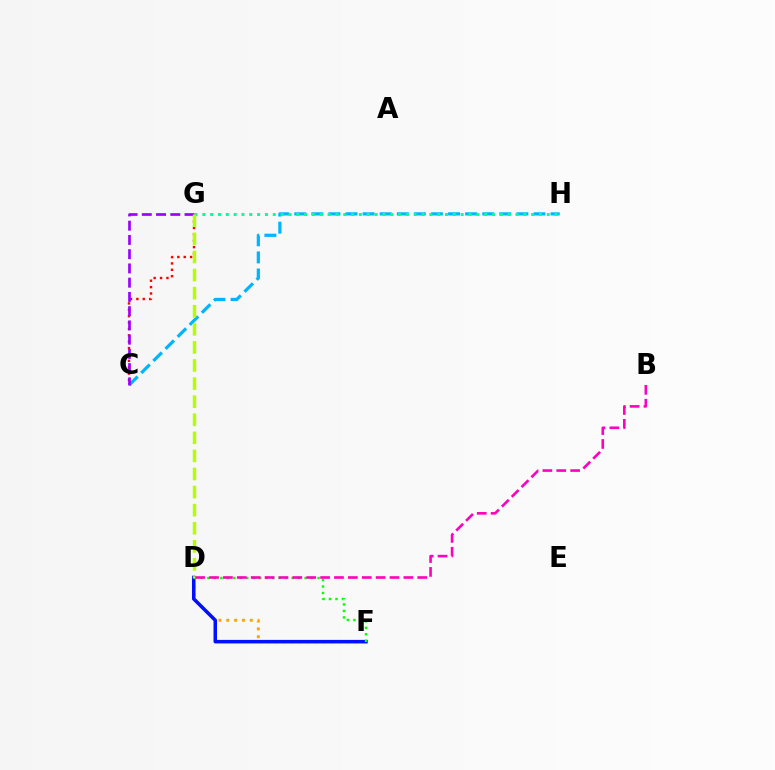{('D', 'F'): [{'color': '#ffa500', 'line_style': 'dotted', 'thickness': 2.13}, {'color': '#0010ff', 'line_style': 'solid', 'thickness': 2.54}, {'color': '#08ff00', 'line_style': 'dotted', 'thickness': 1.76}], ('C', 'H'): [{'color': '#00b5ff', 'line_style': 'dashed', 'thickness': 2.32}], ('C', 'G'): [{'color': '#ff0000', 'line_style': 'dotted', 'thickness': 1.73}, {'color': '#9b00ff', 'line_style': 'dashed', 'thickness': 1.94}], ('G', 'H'): [{'color': '#00ff9d', 'line_style': 'dotted', 'thickness': 2.13}], ('D', 'G'): [{'color': '#b3ff00', 'line_style': 'dashed', 'thickness': 2.46}], ('B', 'D'): [{'color': '#ff00bd', 'line_style': 'dashed', 'thickness': 1.89}]}